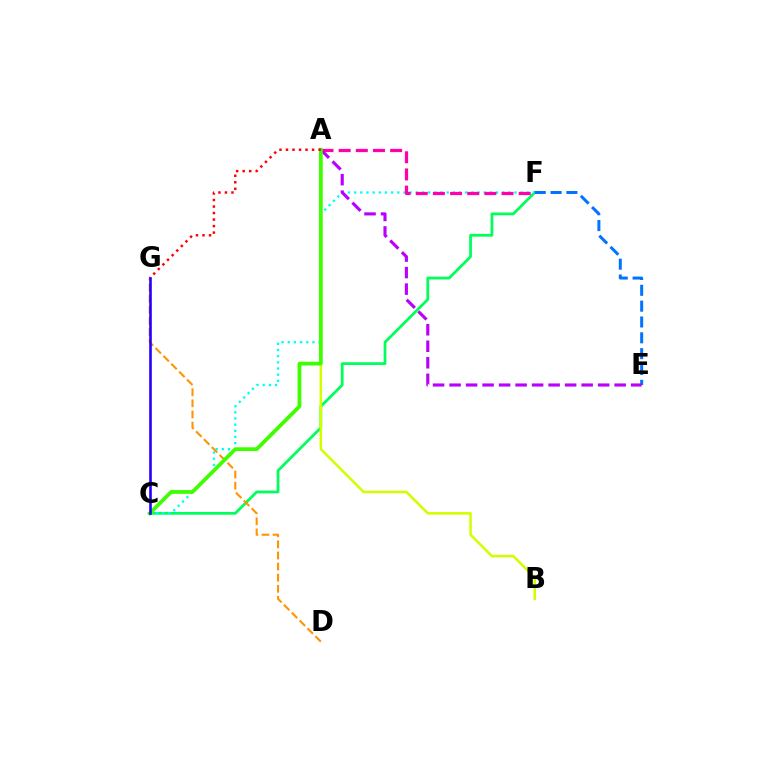{('C', 'F'): [{'color': '#00ff5c', 'line_style': 'solid', 'thickness': 1.99}, {'color': '#00fff6', 'line_style': 'dotted', 'thickness': 1.68}], ('A', 'B'): [{'color': '#d1ff00', 'line_style': 'solid', 'thickness': 1.83}], ('E', 'F'): [{'color': '#0074ff', 'line_style': 'dashed', 'thickness': 2.15}], ('A', 'F'): [{'color': '#ff00ac', 'line_style': 'dashed', 'thickness': 2.33}], ('A', 'E'): [{'color': '#b900ff', 'line_style': 'dashed', 'thickness': 2.24}], ('D', 'G'): [{'color': '#ff9400', 'line_style': 'dashed', 'thickness': 1.51}], ('A', 'C'): [{'color': '#3dff00', 'line_style': 'solid', 'thickness': 2.7}], ('A', 'G'): [{'color': '#ff0000', 'line_style': 'dotted', 'thickness': 1.77}], ('C', 'G'): [{'color': '#2500ff', 'line_style': 'solid', 'thickness': 1.88}]}